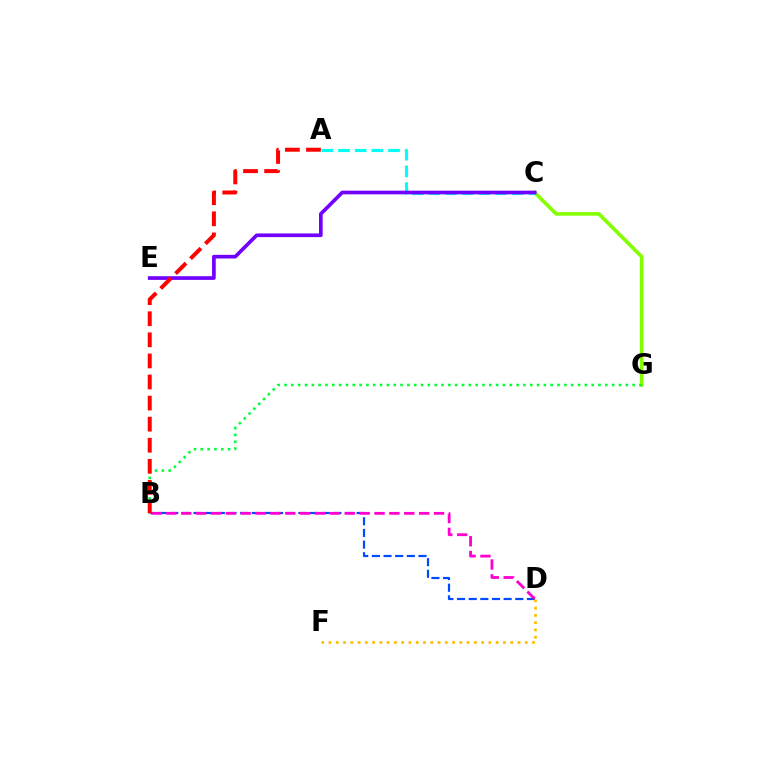{('C', 'G'): [{'color': '#84ff00', 'line_style': 'solid', 'thickness': 2.6}], ('A', 'C'): [{'color': '#00fff6', 'line_style': 'dashed', 'thickness': 2.27}], ('C', 'E'): [{'color': '#7200ff', 'line_style': 'solid', 'thickness': 2.64}], ('B', 'D'): [{'color': '#004bff', 'line_style': 'dashed', 'thickness': 1.58}, {'color': '#ff00cf', 'line_style': 'dashed', 'thickness': 2.02}], ('D', 'F'): [{'color': '#ffbd00', 'line_style': 'dotted', 'thickness': 1.98}], ('B', 'G'): [{'color': '#00ff39', 'line_style': 'dotted', 'thickness': 1.85}], ('A', 'B'): [{'color': '#ff0000', 'line_style': 'dashed', 'thickness': 2.86}]}